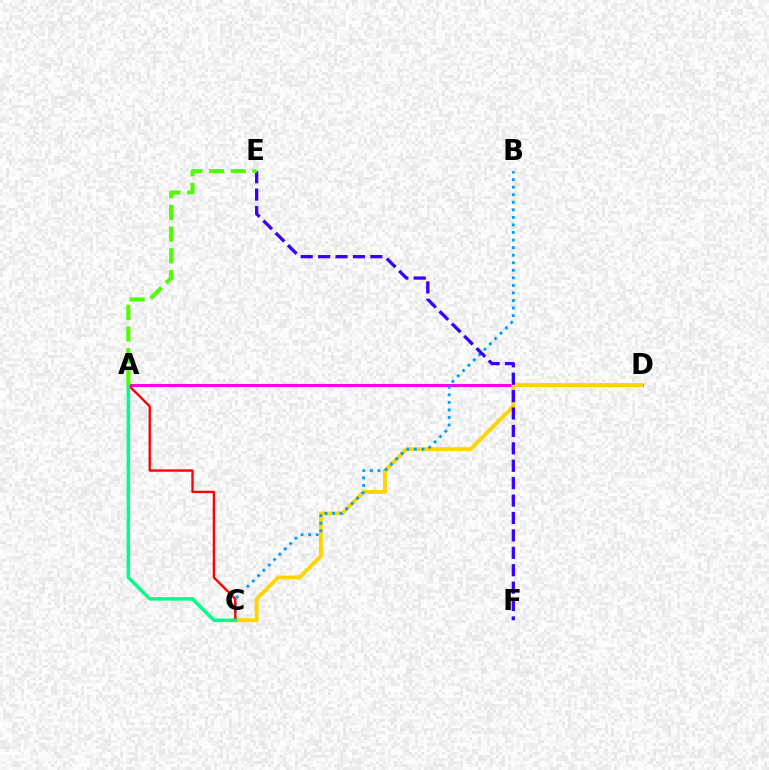{('A', 'D'): [{'color': '#ff00ed', 'line_style': 'solid', 'thickness': 2.17}], ('C', 'D'): [{'color': '#ffd500', 'line_style': 'solid', 'thickness': 2.8}], ('B', 'C'): [{'color': '#009eff', 'line_style': 'dotted', 'thickness': 2.05}], ('A', 'C'): [{'color': '#ff0000', 'line_style': 'solid', 'thickness': 1.69}, {'color': '#00ff86', 'line_style': 'solid', 'thickness': 2.49}], ('E', 'F'): [{'color': '#3700ff', 'line_style': 'dashed', 'thickness': 2.37}], ('A', 'E'): [{'color': '#4fff00', 'line_style': 'dashed', 'thickness': 2.95}]}